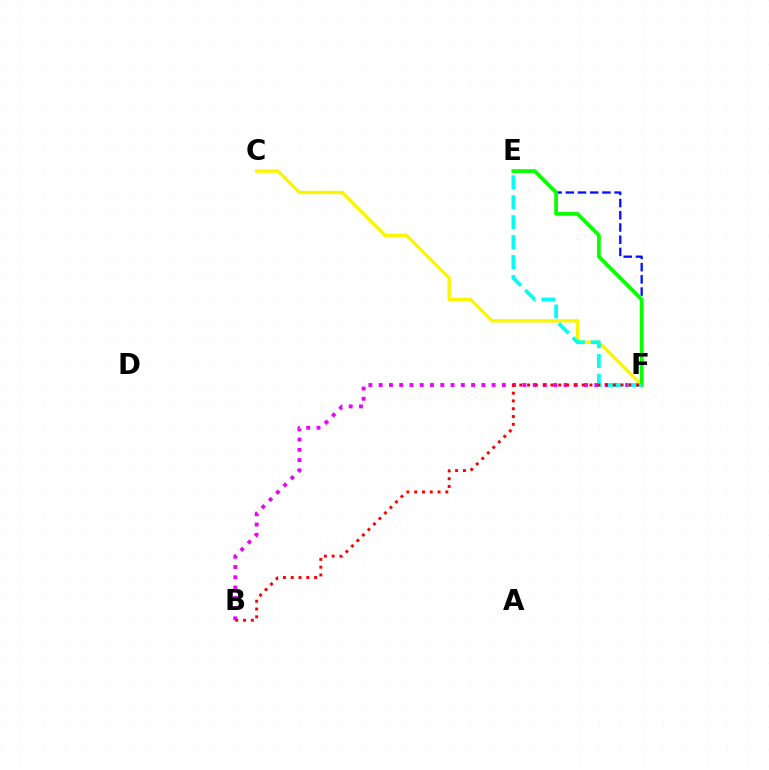{('B', 'F'): [{'color': '#ee00ff', 'line_style': 'dotted', 'thickness': 2.79}, {'color': '#ff0000', 'line_style': 'dotted', 'thickness': 2.12}], ('C', 'F'): [{'color': '#fcf500', 'line_style': 'solid', 'thickness': 2.42}], ('E', 'F'): [{'color': '#0010ff', 'line_style': 'dashed', 'thickness': 1.66}, {'color': '#08ff00', 'line_style': 'solid', 'thickness': 2.68}, {'color': '#00fff6', 'line_style': 'dashed', 'thickness': 2.71}]}